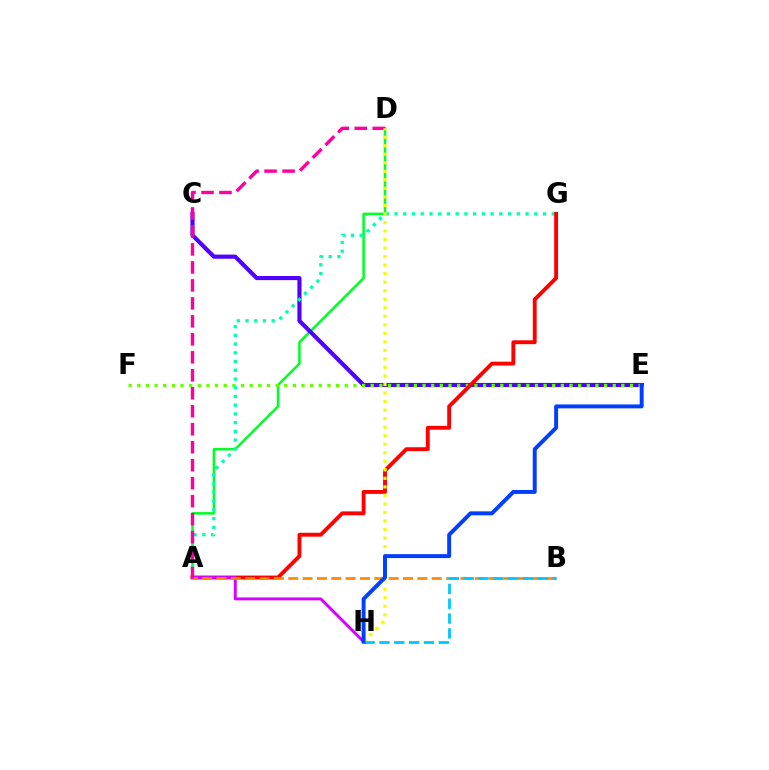{('A', 'D'): [{'color': '#00ff27', 'line_style': 'solid', 'thickness': 1.83}, {'color': '#ff00a0', 'line_style': 'dashed', 'thickness': 2.44}], ('C', 'E'): [{'color': '#4f00ff', 'line_style': 'solid', 'thickness': 2.98}], ('E', 'F'): [{'color': '#66ff00', 'line_style': 'dotted', 'thickness': 2.35}], ('A', 'G'): [{'color': '#00ffaf', 'line_style': 'dotted', 'thickness': 2.37}, {'color': '#ff0000', 'line_style': 'solid', 'thickness': 2.79}], ('A', 'H'): [{'color': '#d600ff', 'line_style': 'solid', 'thickness': 2.11}], ('A', 'B'): [{'color': '#ff8800', 'line_style': 'dashed', 'thickness': 1.95}], ('B', 'H'): [{'color': '#00c7ff', 'line_style': 'dashed', 'thickness': 2.01}], ('D', 'H'): [{'color': '#eeff00', 'line_style': 'dotted', 'thickness': 2.32}], ('E', 'H'): [{'color': '#003fff', 'line_style': 'solid', 'thickness': 2.84}]}